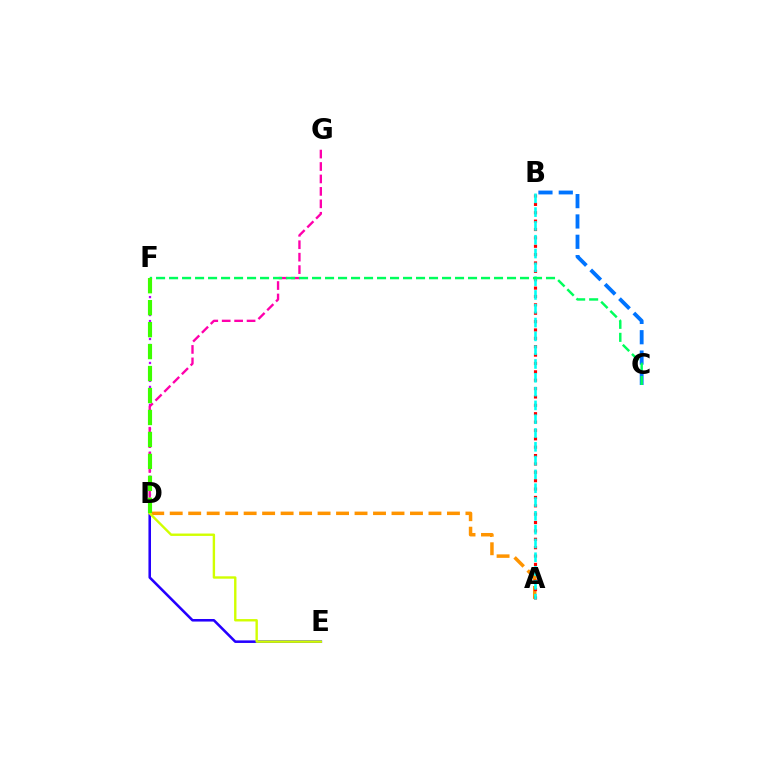{('D', 'E'): [{'color': '#2500ff', 'line_style': 'solid', 'thickness': 1.84}, {'color': '#d1ff00', 'line_style': 'solid', 'thickness': 1.72}], ('D', 'F'): [{'color': '#b900ff', 'line_style': 'dotted', 'thickness': 1.63}, {'color': '#3dff00', 'line_style': 'dashed', 'thickness': 2.98}], ('A', 'D'): [{'color': '#ff9400', 'line_style': 'dashed', 'thickness': 2.51}], ('B', 'C'): [{'color': '#0074ff', 'line_style': 'dashed', 'thickness': 2.76}], ('D', 'G'): [{'color': '#ff00ac', 'line_style': 'dashed', 'thickness': 1.69}], ('A', 'B'): [{'color': '#ff0000', 'line_style': 'dotted', 'thickness': 2.27}, {'color': '#00fff6', 'line_style': 'dashed', 'thickness': 1.88}], ('C', 'F'): [{'color': '#00ff5c', 'line_style': 'dashed', 'thickness': 1.77}]}